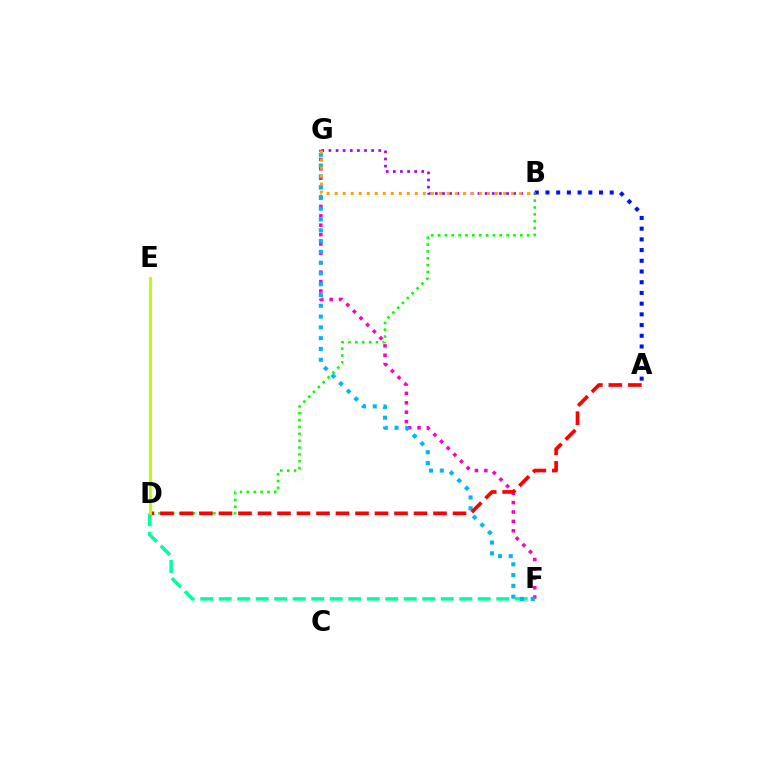{('F', 'G'): [{'color': '#ff00bd', 'line_style': 'dotted', 'thickness': 2.55}, {'color': '#00b5ff', 'line_style': 'dotted', 'thickness': 2.93}], ('B', 'D'): [{'color': '#08ff00', 'line_style': 'dotted', 'thickness': 1.86}], ('D', 'F'): [{'color': '#00ff9d', 'line_style': 'dashed', 'thickness': 2.51}], ('A', 'B'): [{'color': '#0010ff', 'line_style': 'dotted', 'thickness': 2.91}], ('A', 'D'): [{'color': '#ff0000', 'line_style': 'dashed', 'thickness': 2.65}], ('B', 'G'): [{'color': '#9b00ff', 'line_style': 'dotted', 'thickness': 1.93}, {'color': '#ffa500', 'line_style': 'dotted', 'thickness': 2.18}], ('D', 'E'): [{'color': '#b3ff00', 'line_style': 'solid', 'thickness': 2.05}]}